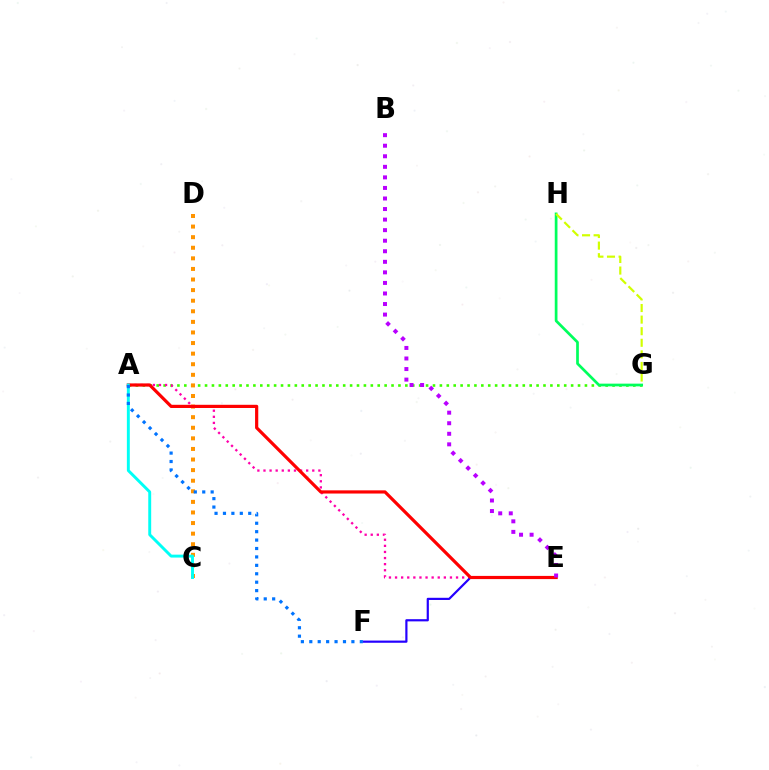{('A', 'G'): [{'color': '#3dff00', 'line_style': 'dotted', 'thickness': 1.88}], ('A', 'E'): [{'color': '#ff00ac', 'line_style': 'dotted', 'thickness': 1.66}, {'color': '#ff0000', 'line_style': 'solid', 'thickness': 2.3}], ('E', 'F'): [{'color': '#2500ff', 'line_style': 'solid', 'thickness': 1.58}], ('C', 'D'): [{'color': '#ff9400', 'line_style': 'dotted', 'thickness': 2.88}], ('G', 'H'): [{'color': '#00ff5c', 'line_style': 'solid', 'thickness': 1.95}, {'color': '#d1ff00', 'line_style': 'dashed', 'thickness': 1.57}], ('A', 'C'): [{'color': '#00fff6', 'line_style': 'solid', 'thickness': 2.1}], ('B', 'E'): [{'color': '#b900ff', 'line_style': 'dotted', 'thickness': 2.87}], ('A', 'F'): [{'color': '#0074ff', 'line_style': 'dotted', 'thickness': 2.29}]}